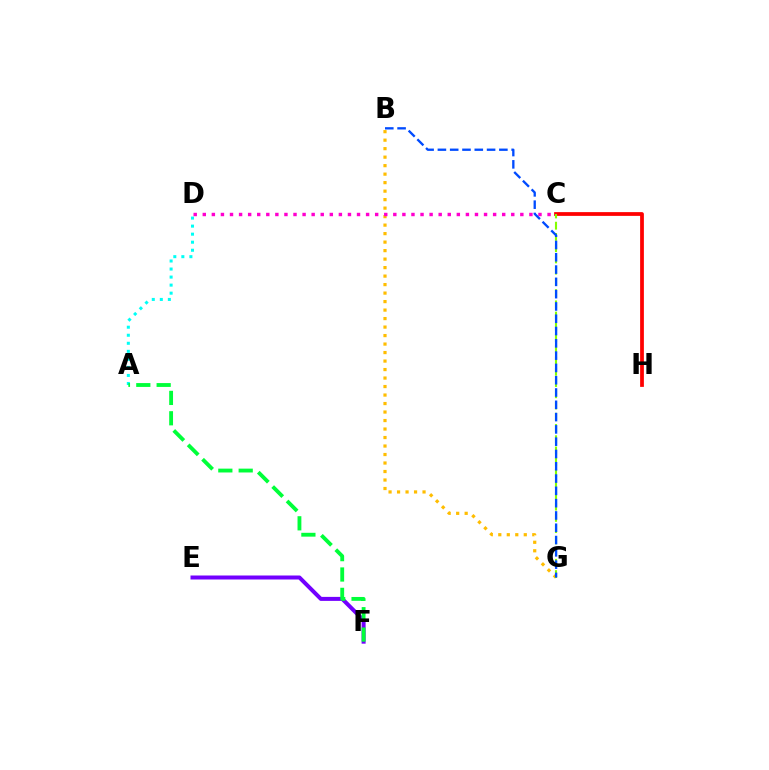{('C', 'H'): [{'color': '#ff0000', 'line_style': 'solid', 'thickness': 2.7}], ('A', 'D'): [{'color': '#00fff6', 'line_style': 'dotted', 'thickness': 2.18}], ('B', 'G'): [{'color': '#ffbd00', 'line_style': 'dotted', 'thickness': 2.31}, {'color': '#004bff', 'line_style': 'dashed', 'thickness': 1.67}], ('C', 'G'): [{'color': '#84ff00', 'line_style': 'dashed', 'thickness': 1.53}], ('C', 'D'): [{'color': '#ff00cf', 'line_style': 'dotted', 'thickness': 2.47}], ('E', 'F'): [{'color': '#7200ff', 'line_style': 'solid', 'thickness': 2.88}], ('A', 'F'): [{'color': '#00ff39', 'line_style': 'dashed', 'thickness': 2.77}]}